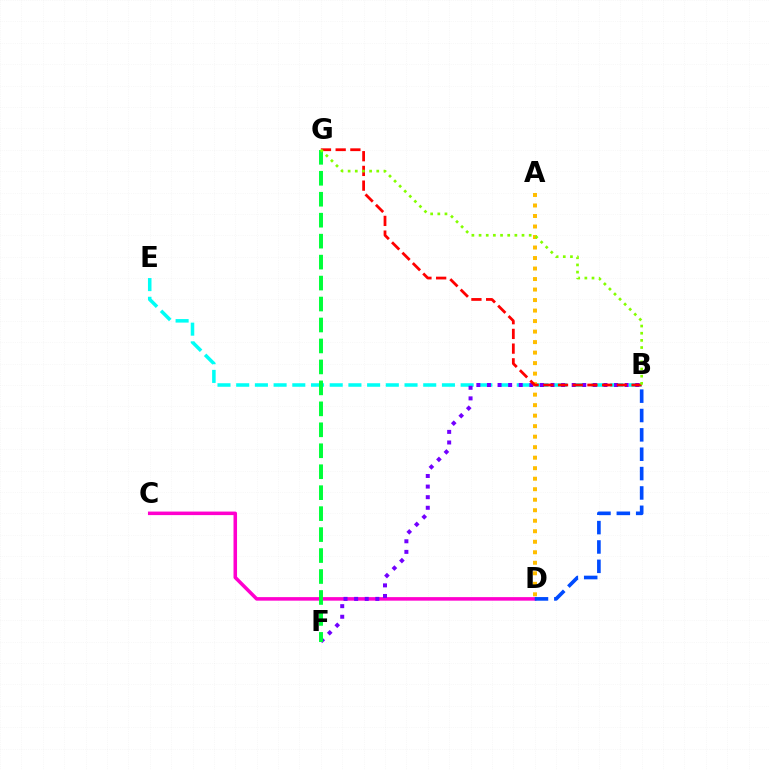{('B', 'E'): [{'color': '#00fff6', 'line_style': 'dashed', 'thickness': 2.54}], ('C', 'D'): [{'color': '#ff00cf', 'line_style': 'solid', 'thickness': 2.55}], ('B', 'F'): [{'color': '#7200ff', 'line_style': 'dotted', 'thickness': 2.88}], ('B', 'D'): [{'color': '#004bff', 'line_style': 'dashed', 'thickness': 2.63}], ('A', 'D'): [{'color': '#ffbd00', 'line_style': 'dotted', 'thickness': 2.86}], ('B', 'G'): [{'color': '#ff0000', 'line_style': 'dashed', 'thickness': 2.0}, {'color': '#84ff00', 'line_style': 'dotted', 'thickness': 1.95}], ('F', 'G'): [{'color': '#00ff39', 'line_style': 'dashed', 'thickness': 2.85}]}